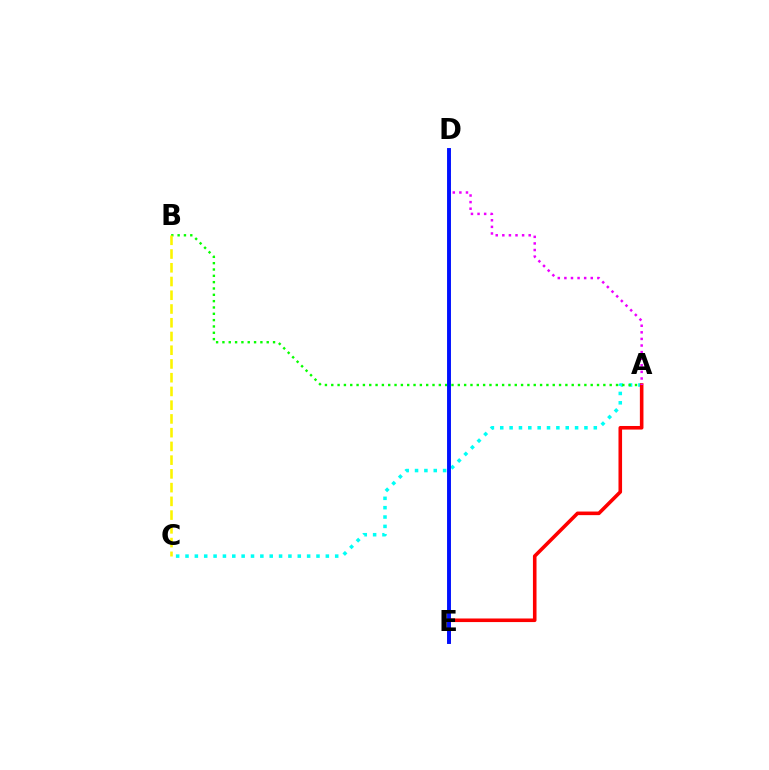{('A', 'C'): [{'color': '#00fff6', 'line_style': 'dotted', 'thickness': 2.54}], ('A', 'B'): [{'color': '#08ff00', 'line_style': 'dotted', 'thickness': 1.72}], ('A', 'E'): [{'color': '#ff0000', 'line_style': 'solid', 'thickness': 2.58}], ('B', 'C'): [{'color': '#fcf500', 'line_style': 'dashed', 'thickness': 1.87}], ('A', 'D'): [{'color': '#ee00ff', 'line_style': 'dotted', 'thickness': 1.79}], ('D', 'E'): [{'color': '#0010ff', 'line_style': 'solid', 'thickness': 2.81}]}